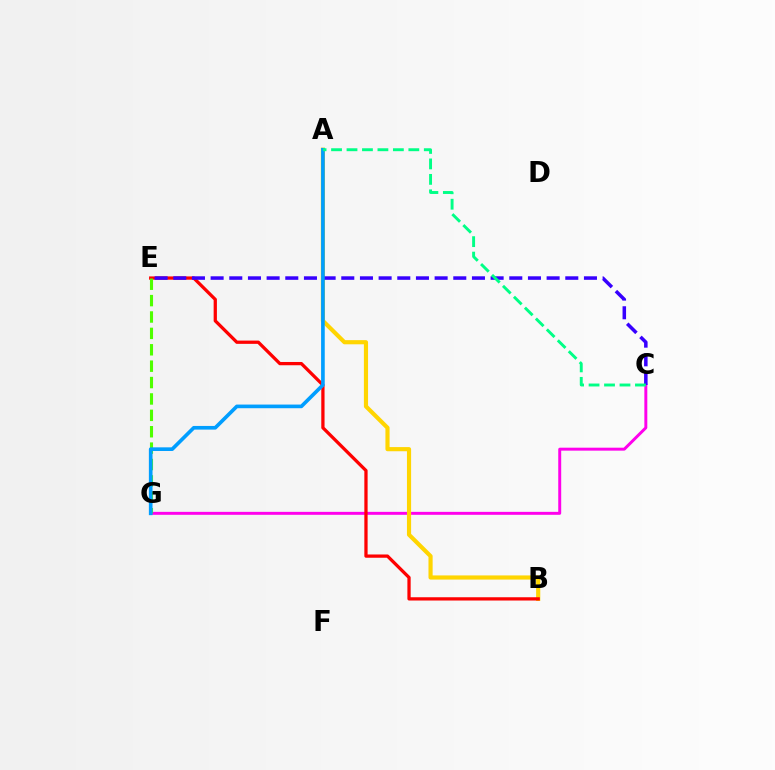{('C', 'G'): [{'color': '#ff00ed', 'line_style': 'solid', 'thickness': 2.13}], ('A', 'B'): [{'color': '#ffd500', 'line_style': 'solid', 'thickness': 2.99}], ('B', 'E'): [{'color': '#ff0000', 'line_style': 'solid', 'thickness': 2.35}], ('C', 'E'): [{'color': '#3700ff', 'line_style': 'dashed', 'thickness': 2.54}], ('E', 'G'): [{'color': '#4fff00', 'line_style': 'dashed', 'thickness': 2.23}], ('A', 'G'): [{'color': '#009eff', 'line_style': 'solid', 'thickness': 2.63}], ('A', 'C'): [{'color': '#00ff86', 'line_style': 'dashed', 'thickness': 2.1}]}